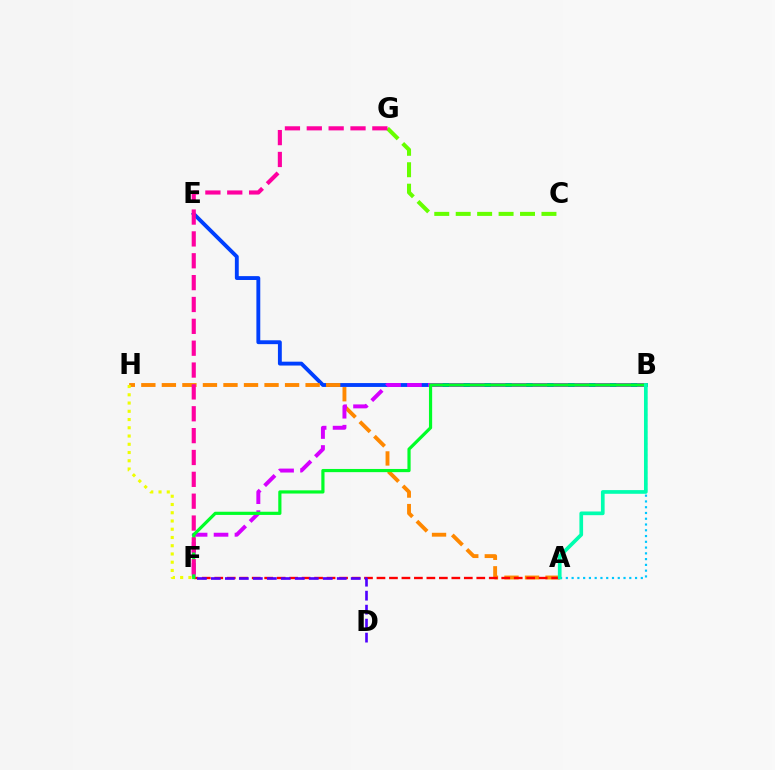{('B', 'E'): [{'color': '#003fff', 'line_style': 'solid', 'thickness': 2.79}], ('A', 'H'): [{'color': '#ff8800', 'line_style': 'dashed', 'thickness': 2.79}], ('A', 'F'): [{'color': '#ff0000', 'line_style': 'dashed', 'thickness': 1.7}], ('B', 'F'): [{'color': '#d600ff', 'line_style': 'dashed', 'thickness': 2.84}, {'color': '#00ff27', 'line_style': 'solid', 'thickness': 2.3}], ('F', 'H'): [{'color': '#eeff00', 'line_style': 'dotted', 'thickness': 2.24}], ('C', 'G'): [{'color': '#66ff00', 'line_style': 'dashed', 'thickness': 2.91}], ('D', 'F'): [{'color': '#4f00ff', 'line_style': 'dashed', 'thickness': 1.9}], ('A', 'B'): [{'color': '#00c7ff', 'line_style': 'dotted', 'thickness': 1.57}, {'color': '#00ffaf', 'line_style': 'solid', 'thickness': 2.65}], ('F', 'G'): [{'color': '#ff00a0', 'line_style': 'dashed', 'thickness': 2.97}]}